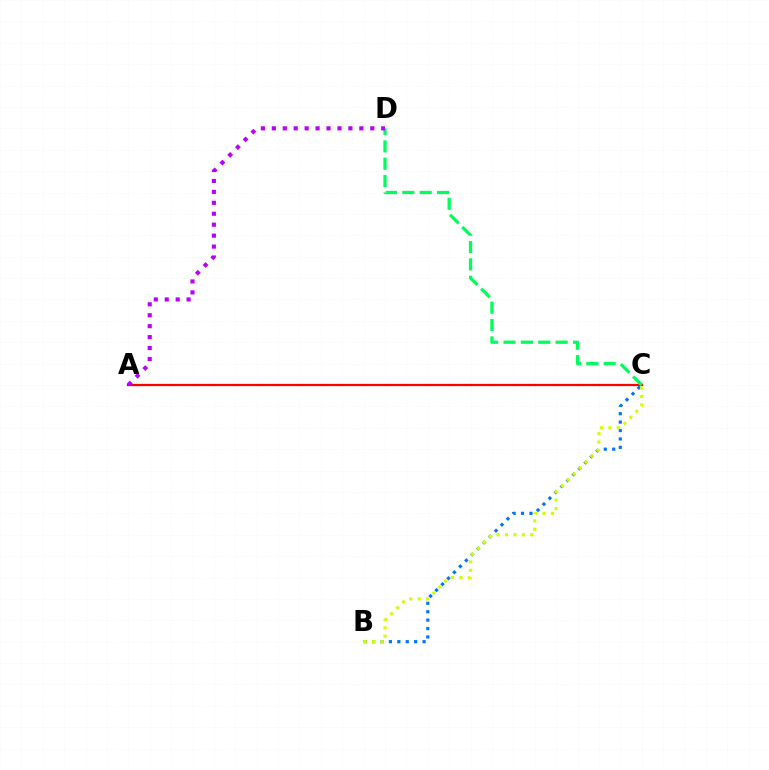{('B', 'C'): [{'color': '#0074ff', 'line_style': 'dotted', 'thickness': 2.29}, {'color': '#d1ff00', 'line_style': 'dotted', 'thickness': 2.29}], ('A', 'C'): [{'color': '#ff0000', 'line_style': 'solid', 'thickness': 1.63}], ('C', 'D'): [{'color': '#00ff5c', 'line_style': 'dashed', 'thickness': 2.36}], ('A', 'D'): [{'color': '#b900ff', 'line_style': 'dotted', 'thickness': 2.97}]}